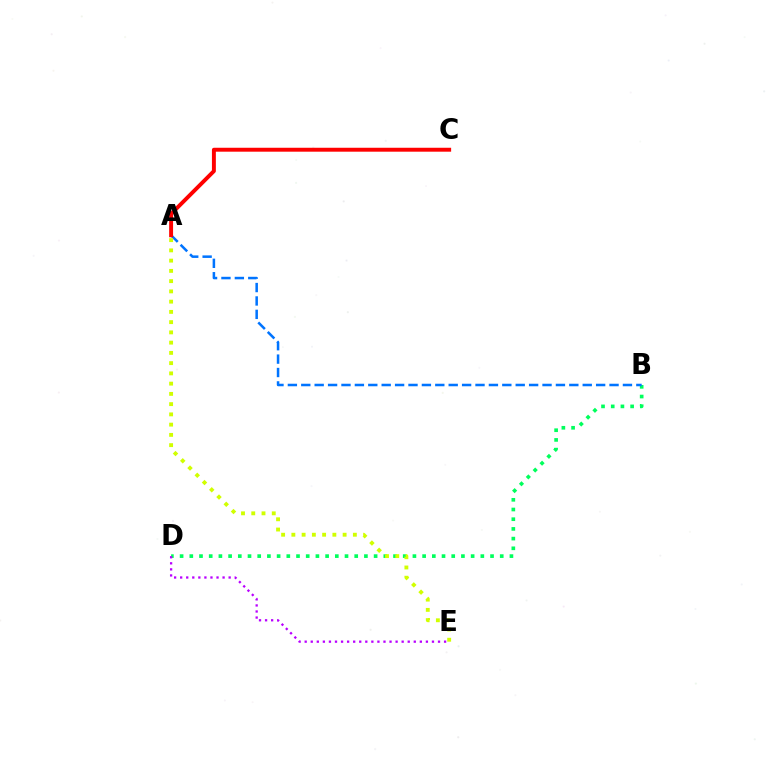{('B', 'D'): [{'color': '#00ff5c', 'line_style': 'dotted', 'thickness': 2.64}], ('D', 'E'): [{'color': '#b900ff', 'line_style': 'dotted', 'thickness': 1.65}], ('A', 'B'): [{'color': '#0074ff', 'line_style': 'dashed', 'thickness': 1.82}], ('A', 'C'): [{'color': '#ff0000', 'line_style': 'solid', 'thickness': 2.83}], ('A', 'E'): [{'color': '#d1ff00', 'line_style': 'dotted', 'thickness': 2.78}]}